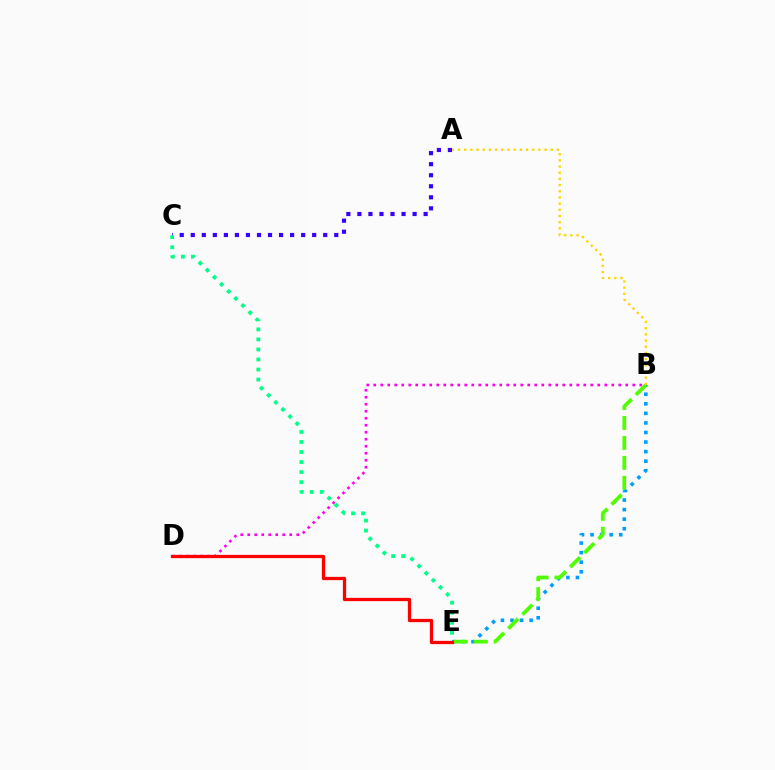{('B', 'D'): [{'color': '#ff00ed', 'line_style': 'dotted', 'thickness': 1.9}], ('A', 'C'): [{'color': '#3700ff', 'line_style': 'dotted', 'thickness': 3.0}], ('B', 'E'): [{'color': '#009eff', 'line_style': 'dotted', 'thickness': 2.6}, {'color': '#4fff00', 'line_style': 'dashed', 'thickness': 2.71}], ('A', 'B'): [{'color': '#ffd500', 'line_style': 'dotted', 'thickness': 1.68}], ('C', 'E'): [{'color': '#00ff86', 'line_style': 'dotted', 'thickness': 2.73}], ('D', 'E'): [{'color': '#ff0000', 'line_style': 'solid', 'thickness': 2.36}]}